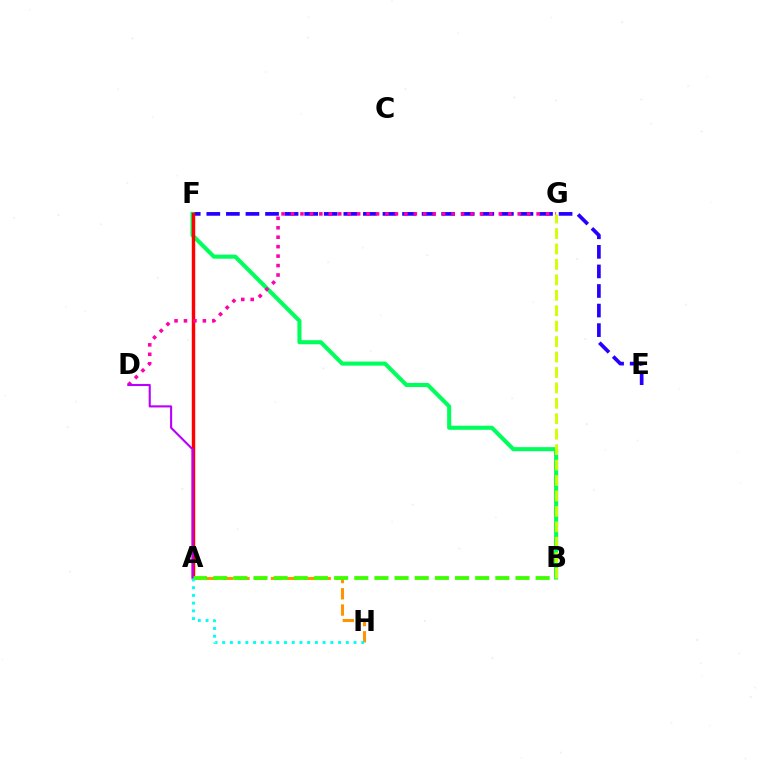{('A', 'F'): [{'color': '#0074ff', 'line_style': 'dotted', 'thickness': 1.99}, {'color': '#ff0000', 'line_style': 'solid', 'thickness': 2.46}], ('E', 'F'): [{'color': '#2500ff', 'line_style': 'dashed', 'thickness': 2.66}], ('B', 'F'): [{'color': '#00ff5c', 'line_style': 'solid', 'thickness': 2.94}], ('A', 'H'): [{'color': '#ff9400', 'line_style': 'dashed', 'thickness': 2.21}, {'color': '#00fff6', 'line_style': 'dotted', 'thickness': 2.1}], ('A', 'B'): [{'color': '#3dff00', 'line_style': 'dashed', 'thickness': 2.74}], ('D', 'G'): [{'color': '#ff00ac', 'line_style': 'dotted', 'thickness': 2.57}], ('A', 'D'): [{'color': '#b900ff', 'line_style': 'solid', 'thickness': 1.51}], ('B', 'G'): [{'color': '#d1ff00', 'line_style': 'dashed', 'thickness': 2.1}]}